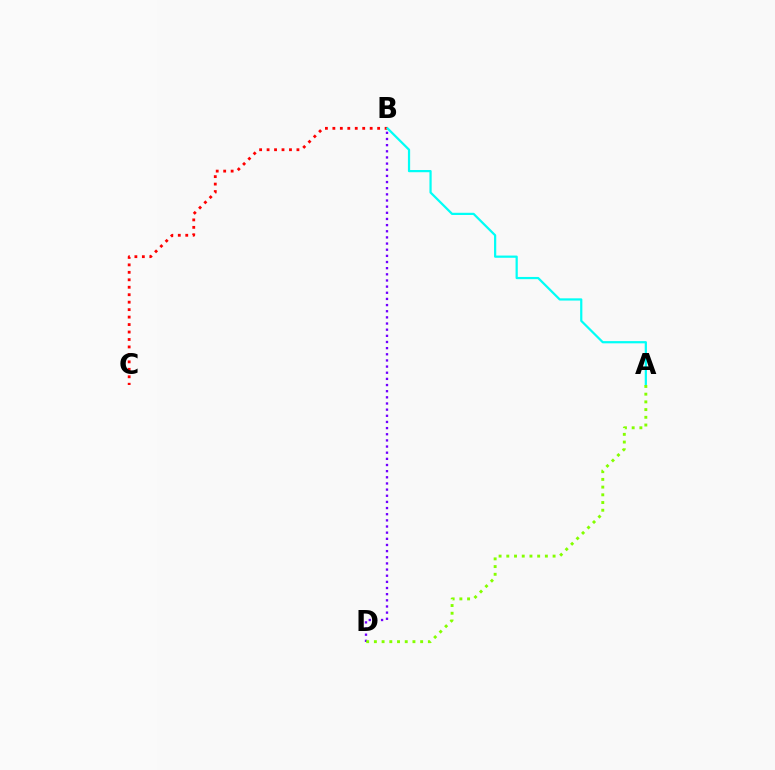{('B', 'D'): [{'color': '#7200ff', 'line_style': 'dotted', 'thickness': 1.67}], ('B', 'C'): [{'color': '#ff0000', 'line_style': 'dotted', 'thickness': 2.03}], ('A', 'B'): [{'color': '#00fff6', 'line_style': 'solid', 'thickness': 1.6}], ('A', 'D'): [{'color': '#84ff00', 'line_style': 'dotted', 'thickness': 2.1}]}